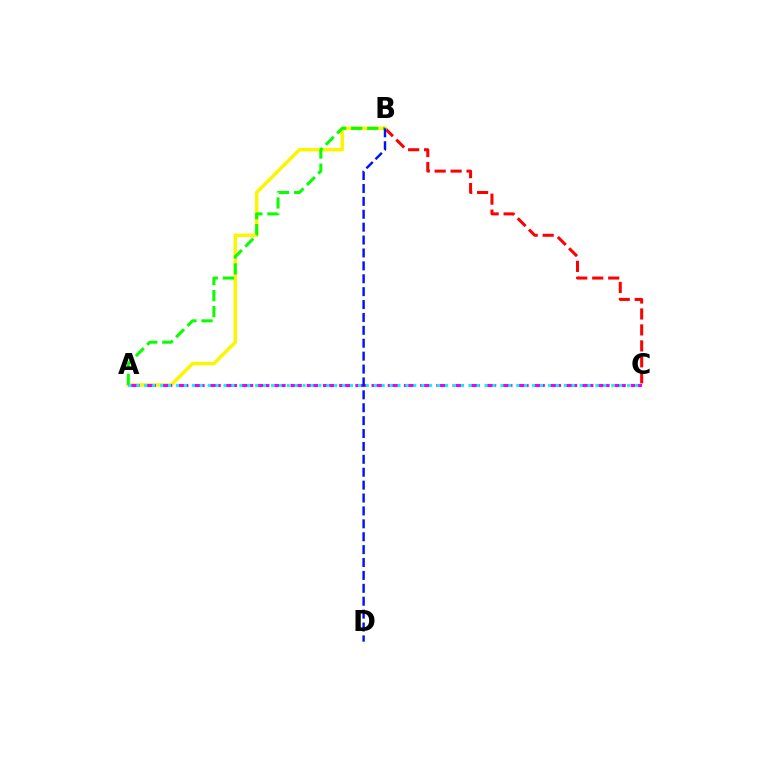{('B', 'C'): [{'color': '#ff0000', 'line_style': 'dashed', 'thickness': 2.17}], ('A', 'B'): [{'color': '#fcf500', 'line_style': 'solid', 'thickness': 2.51}, {'color': '#08ff00', 'line_style': 'dashed', 'thickness': 2.18}], ('A', 'C'): [{'color': '#ee00ff', 'line_style': 'dashed', 'thickness': 2.2}, {'color': '#00fff6', 'line_style': 'dotted', 'thickness': 2.15}], ('B', 'D'): [{'color': '#0010ff', 'line_style': 'dashed', 'thickness': 1.75}]}